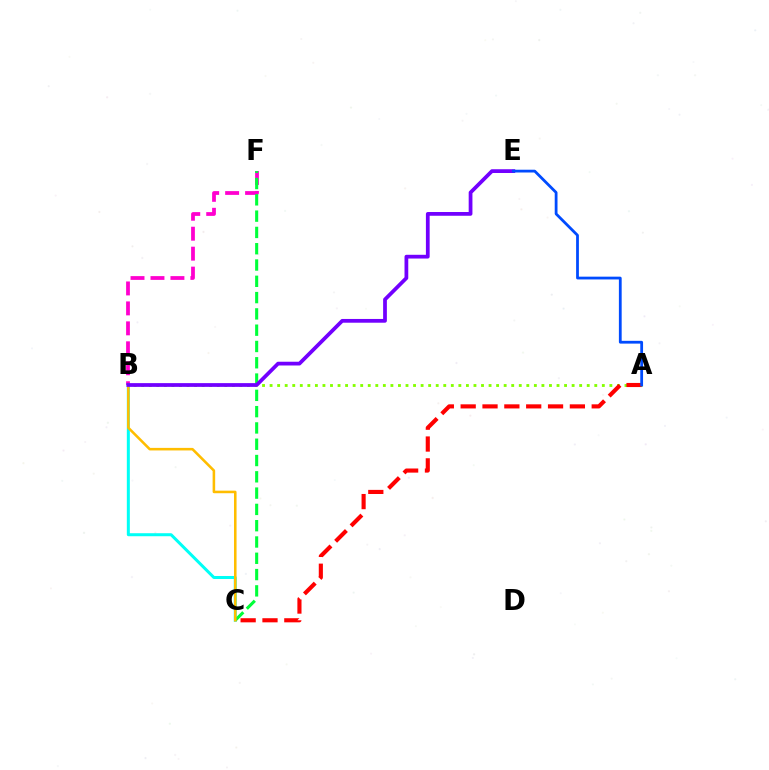{('B', 'F'): [{'color': '#ff00cf', 'line_style': 'dashed', 'thickness': 2.71}], ('B', 'C'): [{'color': '#00fff6', 'line_style': 'solid', 'thickness': 2.17}, {'color': '#ffbd00', 'line_style': 'solid', 'thickness': 1.84}], ('A', 'B'): [{'color': '#84ff00', 'line_style': 'dotted', 'thickness': 2.05}], ('C', 'F'): [{'color': '#00ff39', 'line_style': 'dashed', 'thickness': 2.21}], ('B', 'E'): [{'color': '#7200ff', 'line_style': 'solid', 'thickness': 2.7}], ('A', 'C'): [{'color': '#ff0000', 'line_style': 'dashed', 'thickness': 2.97}], ('A', 'E'): [{'color': '#004bff', 'line_style': 'solid', 'thickness': 2.0}]}